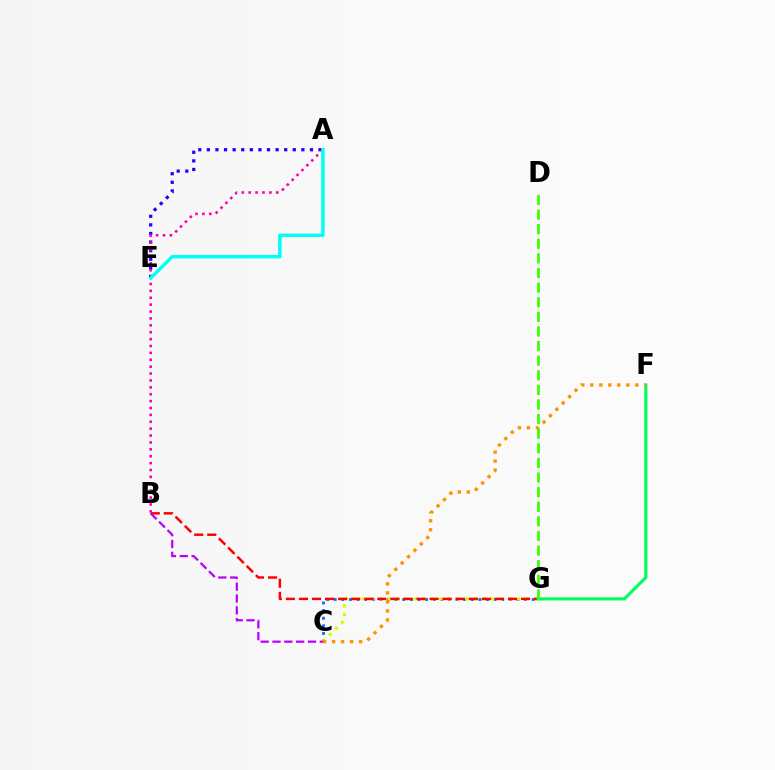{('A', 'E'): [{'color': '#2500ff', 'line_style': 'dotted', 'thickness': 2.33}, {'color': '#00fff6', 'line_style': 'solid', 'thickness': 2.49}], ('A', 'B'): [{'color': '#ff00ac', 'line_style': 'dotted', 'thickness': 1.87}], ('C', 'G'): [{'color': '#0074ff', 'line_style': 'dotted', 'thickness': 2.07}, {'color': '#d1ff00', 'line_style': 'dotted', 'thickness': 2.34}], ('B', 'G'): [{'color': '#ff0000', 'line_style': 'dashed', 'thickness': 1.78}], ('F', 'G'): [{'color': '#00ff5c', 'line_style': 'solid', 'thickness': 2.26}], ('C', 'F'): [{'color': '#ff9400', 'line_style': 'dotted', 'thickness': 2.45}], ('D', 'G'): [{'color': '#3dff00', 'line_style': 'dashed', 'thickness': 1.98}], ('B', 'C'): [{'color': '#b900ff', 'line_style': 'dashed', 'thickness': 1.61}]}